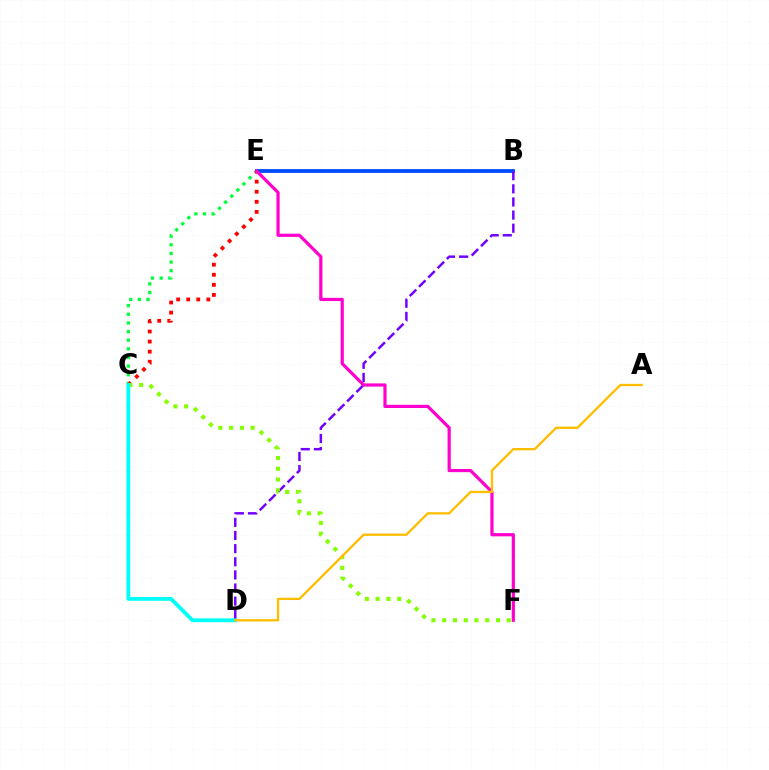{('C', 'E'): [{'color': '#00ff39', 'line_style': 'dotted', 'thickness': 2.35}, {'color': '#ff0000', 'line_style': 'dotted', 'thickness': 2.74}], ('B', 'E'): [{'color': '#004bff', 'line_style': 'solid', 'thickness': 2.74}], ('B', 'D'): [{'color': '#7200ff', 'line_style': 'dashed', 'thickness': 1.78}], ('C', 'F'): [{'color': '#84ff00', 'line_style': 'dotted', 'thickness': 2.93}], ('C', 'D'): [{'color': '#00fff6', 'line_style': 'solid', 'thickness': 2.75}], ('E', 'F'): [{'color': '#ff00cf', 'line_style': 'solid', 'thickness': 2.3}], ('A', 'D'): [{'color': '#ffbd00', 'line_style': 'solid', 'thickness': 1.66}]}